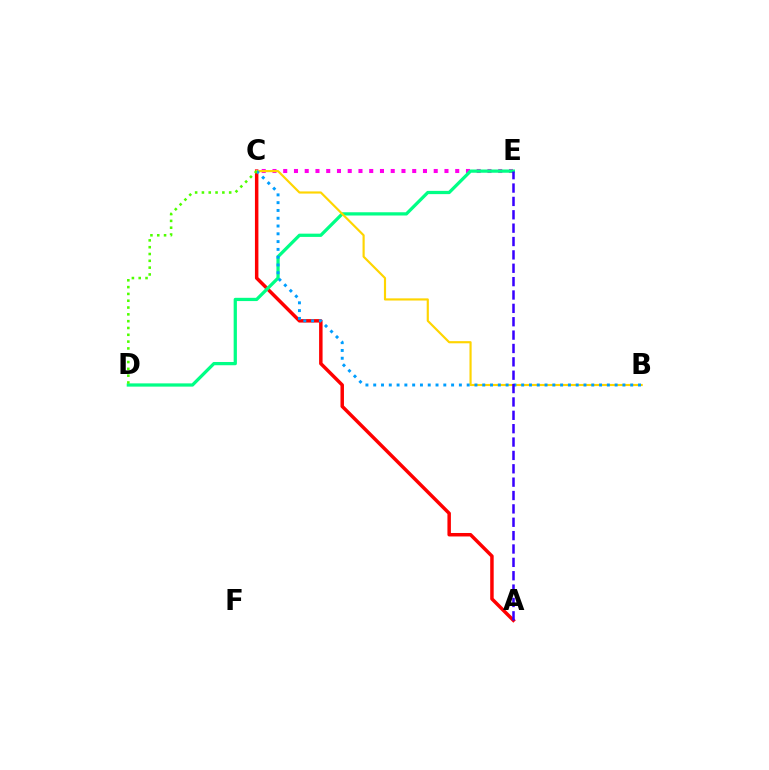{('C', 'E'): [{'color': '#ff00ed', 'line_style': 'dotted', 'thickness': 2.92}], ('A', 'C'): [{'color': '#ff0000', 'line_style': 'solid', 'thickness': 2.5}], ('D', 'E'): [{'color': '#00ff86', 'line_style': 'solid', 'thickness': 2.34}], ('B', 'C'): [{'color': '#ffd500', 'line_style': 'solid', 'thickness': 1.56}, {'color': '#009eff', 'line_style': 'dotted', 'thickness': 2.12}], ('A', 'E'): [{'color': '#3700ff', 'line_style': 'dashed', 'thickness': 1.82}], ('C', 'D'): [{'color': '#4fff00', 'line_style': 'dotted', 'thickness': 1.85}]}